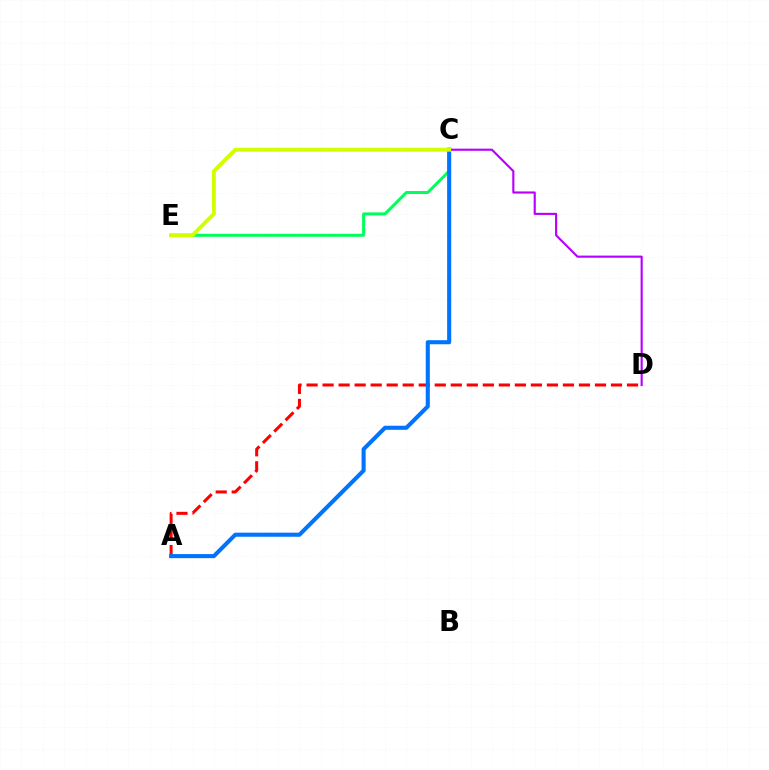{('C', 'D'): [{'color': '#b900ff', 'line_style': 'solid', 'thickness': 1.54}], ('C', 'E'): [{'color': '#00ff5c', 'line_style': 'solid', 'thickness': 2.16}, {'color': '#d1ff00', 'line_style': 'solid', 'thickness': 2.8}], ('A', 'D'): [{'color': '#ff0000', 'line_style': 'dashed', 'thickness': 2.18}], ('A', 'C'): [{'color': '#0074ff', 'line_style': 'solid', 'thickness': 2.93}]}